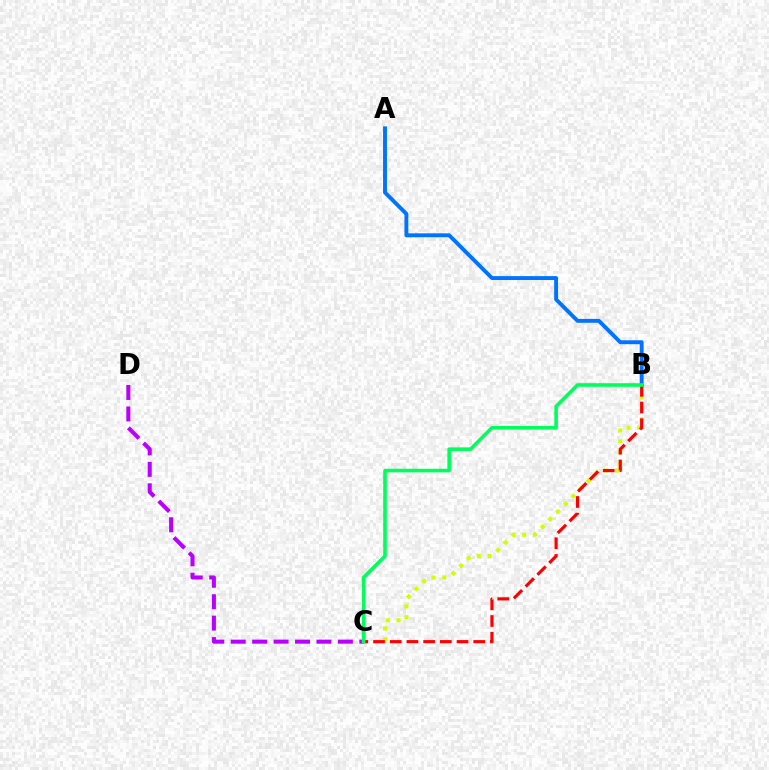{('B', 'C'): [{'color': '#d1ff00', 'line_style': 'dotted', 'thickness': 2.95}, {'color': '#ff0000', 'line_style': 'dashed', 'thickness': 2.27}, {'color': '#00ff5c', 'line_style': 'solid', 'thickness': 2.58}], ('A', 'B'): [{'color': '#0074ff', 'line_style': 'solid', 'thickness': 2.81}], ('C', 'D'): [{'color': '#b900ff', 'line_style': 'dashed', 'thickness': 2.91}]}